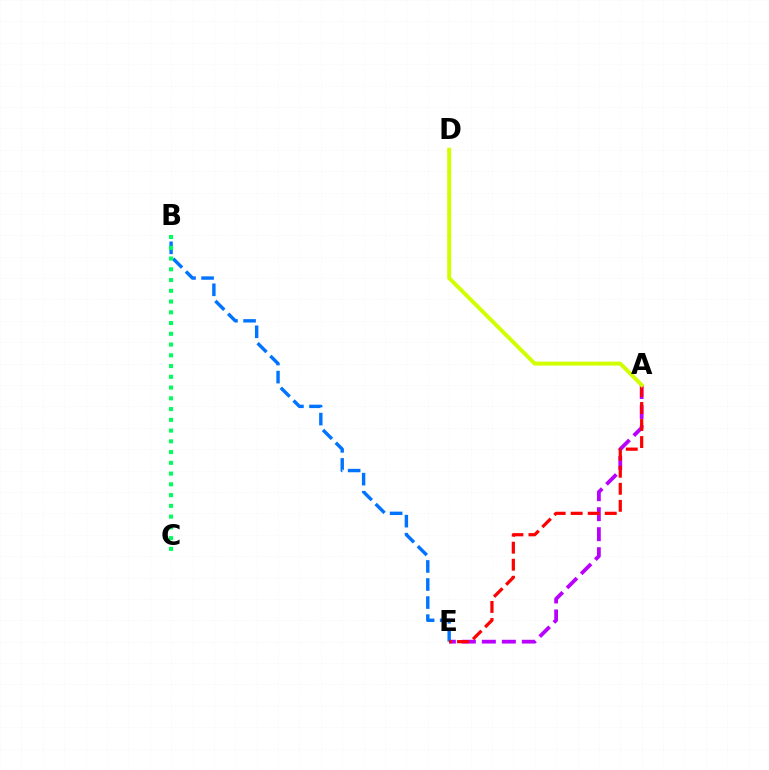{('A', 'E'): [{'color': '#b900ff', 'line_style': 'dashed', 'thickness': 2.72}, {'color': '#ff0000', 'line_style': 'dashed', 'thickness': 2.31}], ('B', 'E'): [{'color': '#0074ff', 'line_style': 'dashed', 'thickness': 2.45}], ('A', 'D'): [{'color': '#d1ff00', 'line_style': 'solid', 'thickness': 2.86}], ('B', 'C'): [{'color': '#00ff5c', 'line_style': 'dotted', 'thickness': 2.92}]}